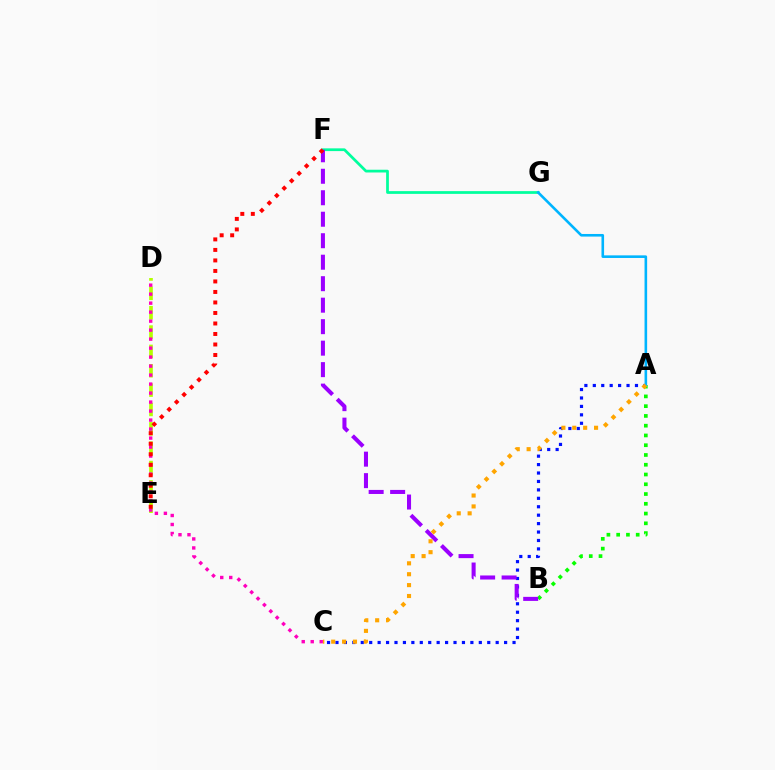{('F', 'G'): [{'color': '#00ff9d', 'line_style': 'solid', 'thickness': 1.98}], ('A', 'C'): [{'color': '#0010ff', 'line_style': 'dotted', 'thickness': 2.29}, {'color': '#ffa500', 'line_style': 'dotted', 'thickness': 2.96}], ('A', 'B'): [{'color': '#08ff00', 'line_style': 'dotted', 'thickness': 2.65}], ('D', 'E'): [{'color': '#b3ff00', 'line_style': 'dashed', 'thickness': 2.63}], ('A', 'G'): [{'color': '#00b5ff', 'line_style': 'solid', 'thickness': 1.88}], ('B', 'F'): [{'color': '#9b00ff', 'line_style': 'dashed', 'thickness': 2.92}], ('C', 'D'): [{'color': '#ff00bd', 'line_style': 'dotted', 'thickness': 2.44}], ('E', 'F'): [{'color': '#ff0000', 'line_style': 'dotted', 'thickness': 2.86}]}